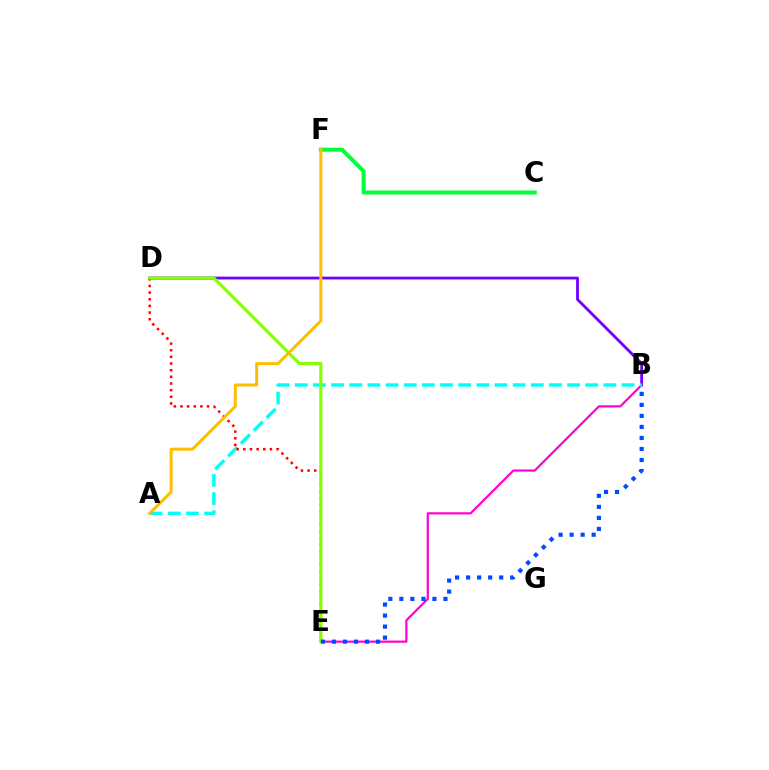{('C', 'F'): [{'color': '#00ff39', 'line_style': 'solid', 'thickness': 2.9}], ('B', 'D'): [{'color': '#7200ff', 'line_style': 'solid', 'thickness': 2.03}], ('B', 'E'): [{'color': '#ff00cf', 'line_style': 'solid', 'thickness': 1.57}, {'color': '#004bff', 'line_style': 'dotted', 'thickness': 2.99}], ('A', 'B'): [{'color': '#00fff6', 'line_style': 'dashed', 'thickness': 2.47}], ('D', 'E'): [{'color': '#ff0000', 'line_style': 'dotted', 'thickness': 1.81}, {'color': '#84ff00', 'line_style': 'solid', 'thickness': 2.24}], ('A', 'F'): [{'color': '#ffbd00', 'line_style': 'solid', 'thickness': 2.14}]}